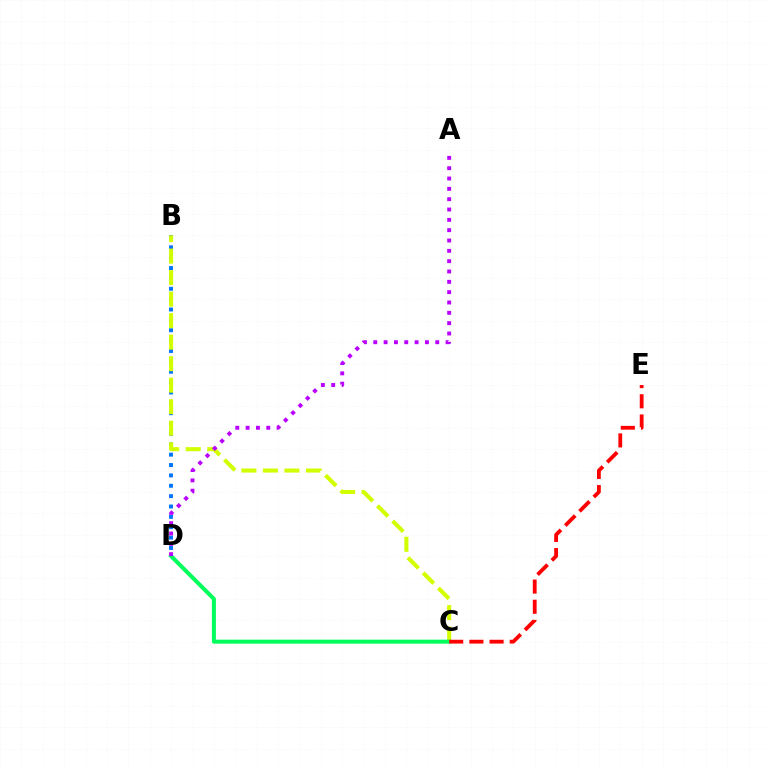{('B', 'D'): [{'color': '#0074ff', 'line_style': 'dotted', 'thickness': 2.82}], ('B', 'C'): [{'color': '#d1ff00', 'line_style': 'dashed', 'thickness': 2.92}], ('C', 'D'): [{'color': '#00ff5c', 'line_style': 'solid', 'thickness': 2.89}], ('A', 'D'): [{'color': '#b900ff', 'line_style': 'dotted', 'thickness': 2.81}], ('C', 'E'): [{'color': '#ff0000', 'line_style': 'dashed', 'thickness': 2.74}]}